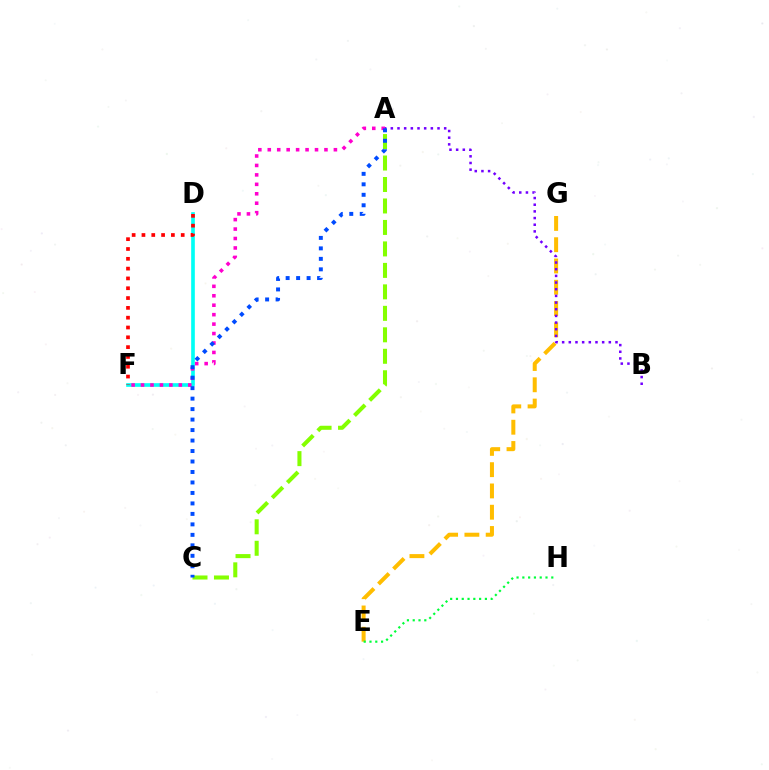{('D', 'F'): [{'color': '#00fff6', 'line_style': 'solid', 'thickness': 2.63}, {'color': '#ff0000', 'line_style': 'dotted', 'thickness': 2.67}], ('E', 'G'): [{'color': '#ffbd00', 'line_style': 'dashed', 'thickness': 2.89}], ('A', 'B'): [{'color': '#7200ff', 'line_style': 'dotted', 'thickness': 1.81}], ('A', 'F'): [{'color': '#ff00cf', 'line_style': 'dotted', 'thickness': 2.57}], ('A', 'C'): [{'color': '#84ff00', 'line_style': 'dashed', 'thickness': 2.92}, {'color': '#004bff', 'line_style': 'dotted', 'thickness': 2.85}], ('E', 'H'): [{'color': '#00ff39', 'line_style': 'dotted', 'thickness': 1.57}]}